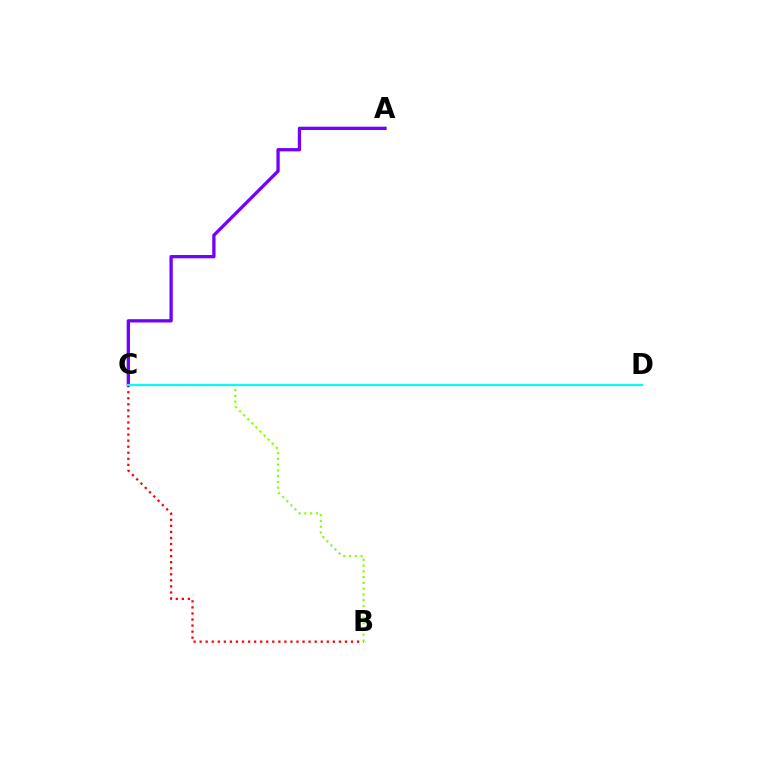{('B', 'C'): [{'color': '#ff0000', 'line_style': 'dotted', 'thickness': 1.65}, {'color': '#84ff00', 'line_style': 'dotted', 'thickness': 1.57}], ('A', 'C'): [{'color': '#7200ff', 'line_style': 'solid', 'thickness': 2.37}], ('C', 'D'): [{'color': '#00fff6', 'line_style': 'solid', 'thickness': 1.58}]}